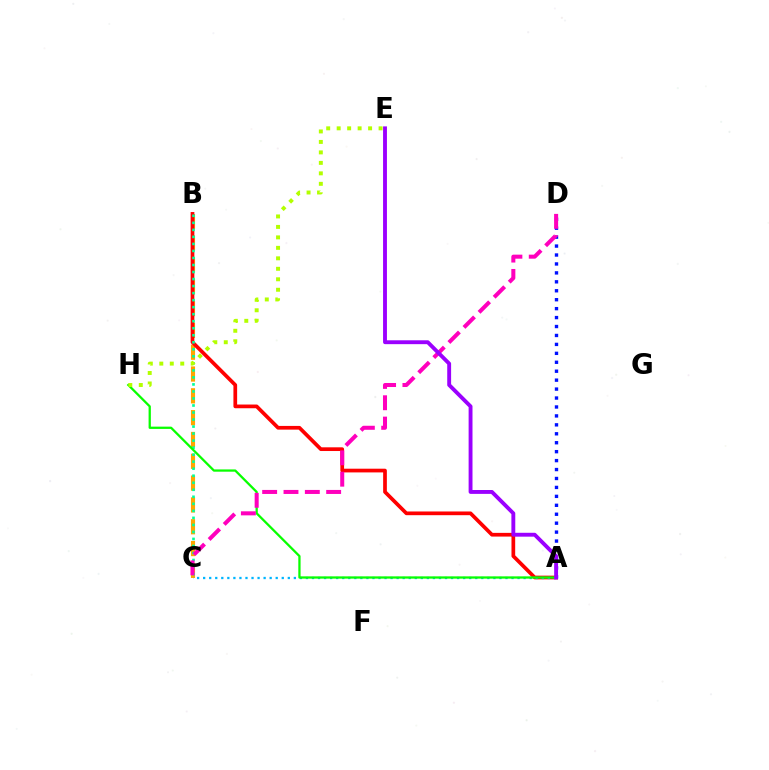{('B', 'C'): [{'color': '#ffa500', 'line_style': 'dashed', 'thickness': 2.96}, {'color': '#00ff9d', 'line_style': 'dotted', 'thickness': 1.91}], ('A', 'B'): [{'color': '#ff0000', 'line_style': 'solid', 'thickness': 2.67}], ('A', 'C'): [{'color': '#00b5ff', 'line_style': 'dotted', 'thickness': 1.64}], ('A', 'D'): [{'color': '#0010ff', 'line_style': 'dotted', 'thickness': 2.43}], ('A', 'H'): [{'color': '#08ff00', 'line_style': 'solid', 'thickness': 1.64}], ('C', 'D'): [{'color': '#ff00bd', 'line_style': 'dashed', 'thickness': 2.9}], ('E', 'H'): [{'color': '#b3ff00', 'line_style': 'dotted', 'thickness': 2.85}], ('A', 'E'): [{'color': '#9b00ff', 'line_style': 'solid', 'thickness': 2.79}]}